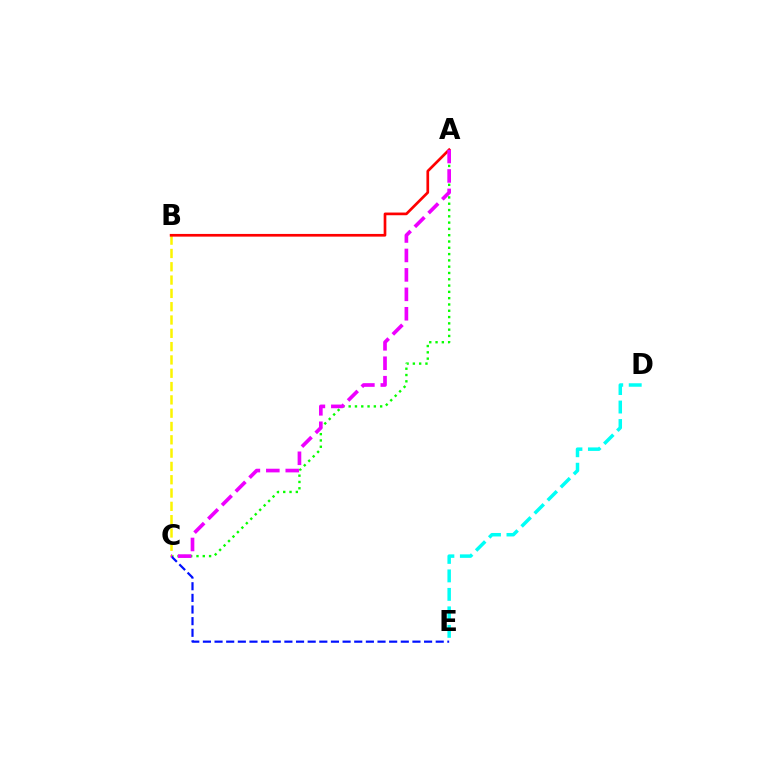{('A', 'C'): [{'color': '#08ff00', 'line_style': 'dotted', 'thickness': 1.71}, {'color': '#ee00ff', 'line_style': 'dashed', 'thickness': 2.64}], ('D', 'E'): [{'color': '#00fff6', 'line_style': 'dashed', 'thickness': 2.51}], ('B', 'C'): [{'color': '#fcf500', 'line_style': 'dashed', 'thickness': 1.81}], ('C', 'E'): [{'color': '#0010ff', 'line_style': 'dashed', 'thickness': 1.58}], ('A', 'B'): [{'color': '#ff0000', 'line_style': 'solid', 'thickness': 1.94}]}